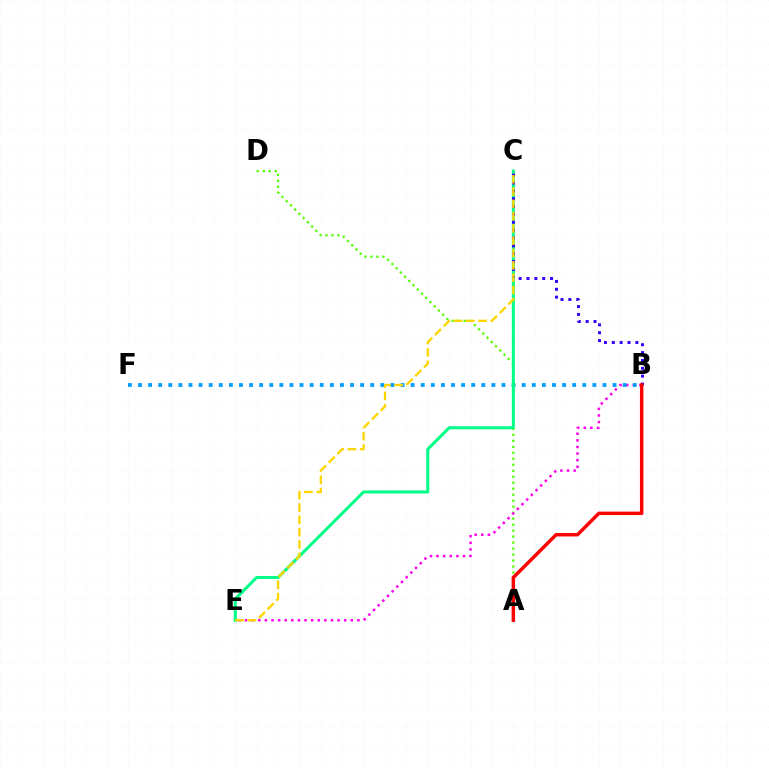{('A', 'D'): [{'color': '#4fff00', 'line_style': 'dotted', 'thickness': 1.63}], ('B', 'E'): [{'color': '#ff00ed', 'line_style': 'dotted', 'thickness': 1.8}], ('B', 'F'): [{'color': '#009eff', 'line_style': 'dotted', 'thickness': 2.74}], ('C', 'E'): [{'color': '#00ff86', 'line_style': 'solid', 'thickness': 2.18}, {'color': '#ffd500', 'line_style': 'dashed', 'thickness': 1.67}], ('B', 'C'): [{'color': '#3700ff', 'line_style': 'dotted', 'thickness': 2.13}], ('A', 'B'): [{'color': '#ff0000', 'line_style': 'solid', 'thickness': 2.49}]}